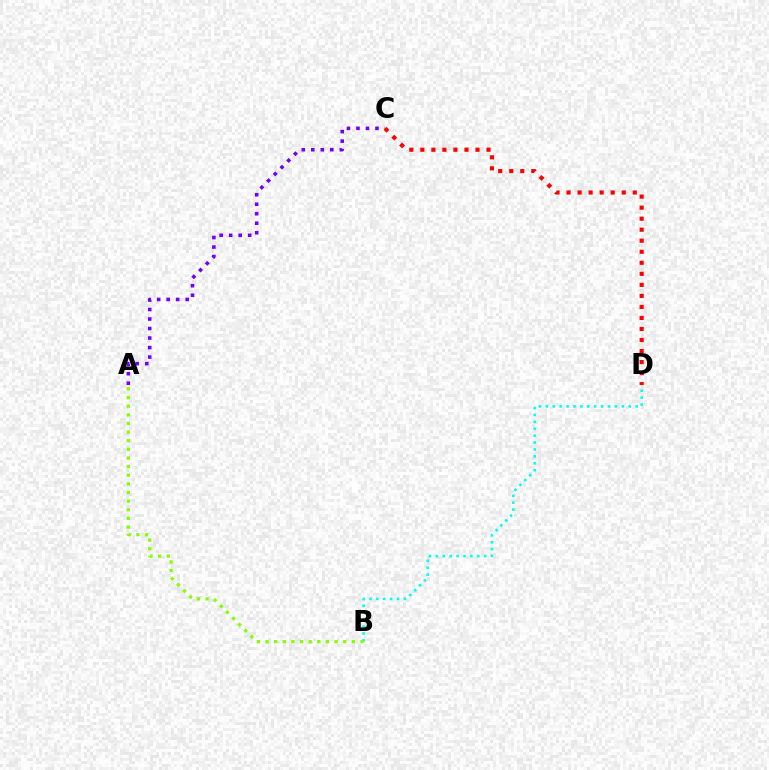{('B', 'D'): [{'color': '#00fff6', 'line_style': 'dotted', 'thickness': 1.88}], ('A', 'C'): [{'color': '#7200ff', 'line_style': 'dotted', 'thickness': 2.58}], ('A', 'B'): [{'color': '#84ff00', 'line_style': 'dotted', 'thickness': 2.35}], ('C', 'D'): [{'color': '#ff0000', 'line_style': 'dotted', 'thickness': 3.0}]}